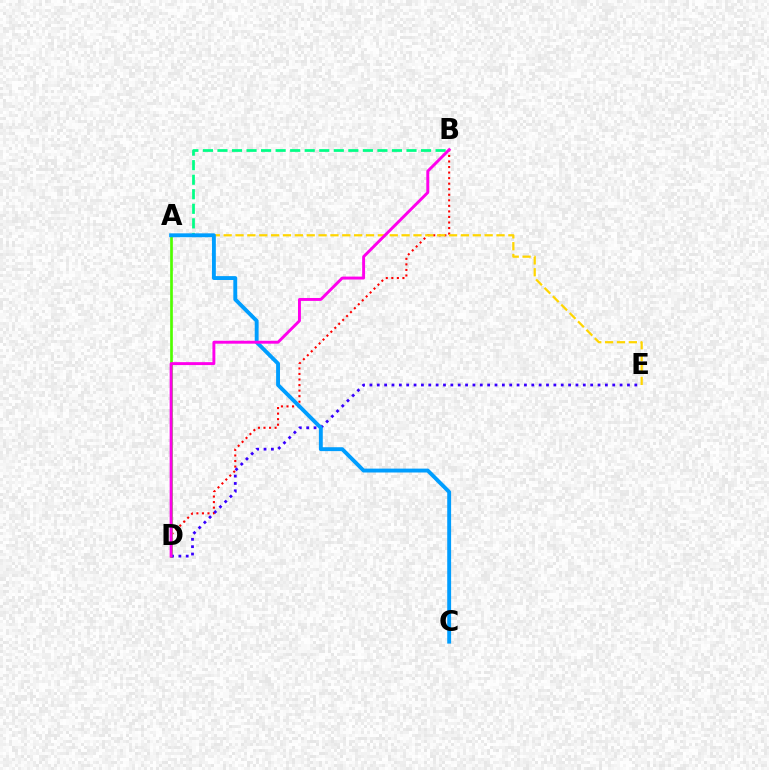{('B', 'D'): [{'color': '#ff0000', 'line_style': 'dotted', 'thickness': 1.51}, {'color': '#ff00ed', 'line_style': 'solid', 'thickness': 2.1}], ('A', 'B'): [{'color': '#00ff86', 'line_style': 'dashed', 'thickness': 1.98}], ('A', 'D'): [{'color': '#4fff00', 'line_style': 'solid', 'thickness': 1.94}], ('D', 'E'): [{'color': '#3700ff', 'line_style': 'dotted', 'thickness': 2.0}], ('A', 'E'): [{'color': '#ffd500', 'line_style': 'dashed', 'thickness': 1.61}], ('A', 'C'): [{'color': '#009eff', 'line_style': 'solid', 'thickness': 2.8}]}